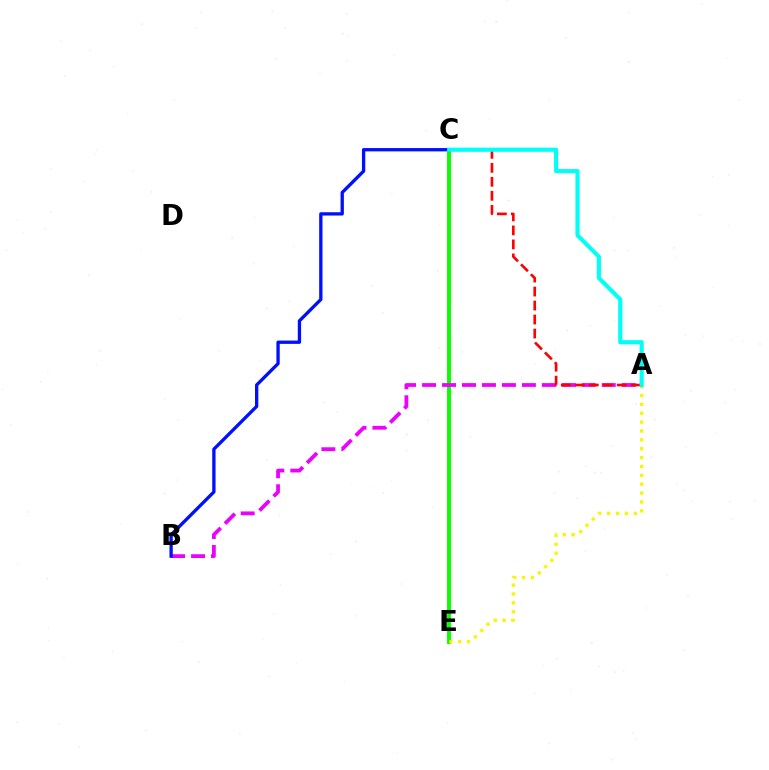{('C', 'E'): [{'color': '#08ff00', 'line_style': 'solid', 'thickness': 2.82}], ('A', 'B'): [{'color': '#ee00ff', 'line_style': 'dashed', 'thickness': 2.71}], ('A', 'C'): [{'color': '#ff0000', 'line_style': 'dashed', 'thickness': 1.9}, {'color': '#00fff6', 'line_style': 'solid', 'thickness': 2.97}], ('B', 'C'): [{'color': '#0010ff', 'line_style': 'solid', 'thickness': 2.39}], ('A', 'E'): [{'color': '#fcf500', 'line_style': 'dotted', 'thickness': 2.41}]}